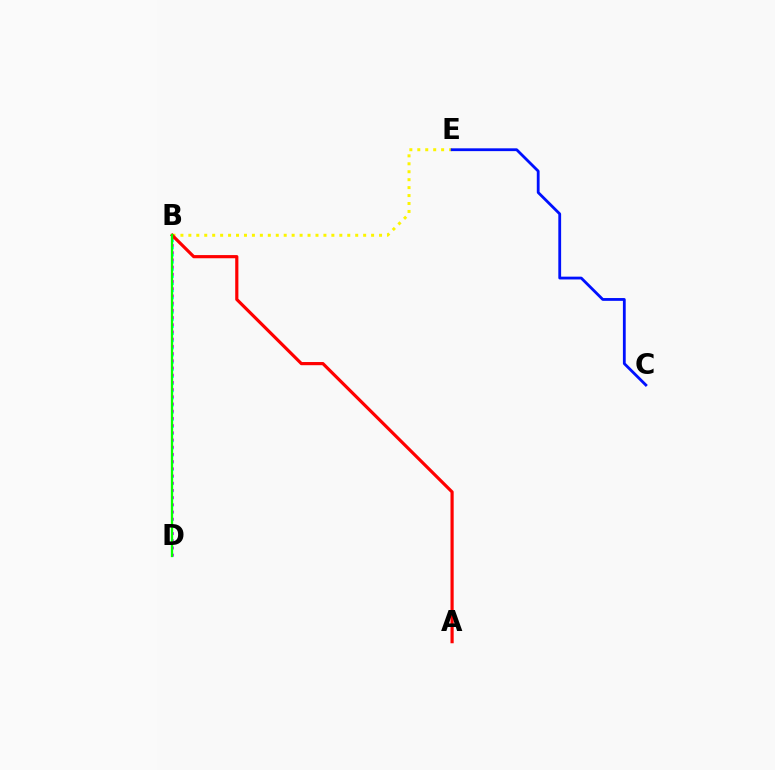{('B', 'D'): [{'color': '#00fff6', 'line_style': 'dotted', 'thickness': 1.94}, {'color': '#ee00ff', 'line_style': 'dotted', 'thickness': 1.96}, {'color': '#08ff00', 'line_style': 'solid', 'thickness': 1.65}], ('B', 'E'): [{'color': '#fcf500', 'line_style': 'dotted', 'thickness': 2.16}], ('A', 'B'): [{'color': '#ff0000', 'line_style': 'solid', 'thickness': 2.28}], ('C', 'E'): [{'color': '#0010ff', 'line_style': 'solid', 'thickness': 2.02}]}